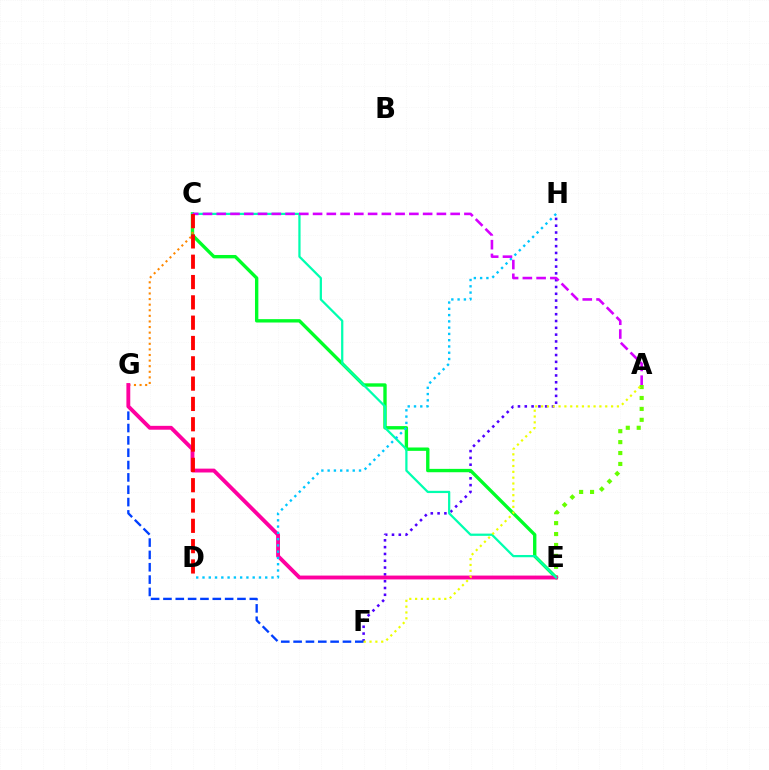{('F', 'H'): [{'color': '#4f00ff', 'line_style': 'dotted', 'thickness': 1.85}], ('A', 'E'): [{'color': '#66ff00', 'line_style': 'dotted', 'thickness': 2.97}], ('C', 'E'): [{'color': '#00ff27', 'line_style': 'solid', 'thickness': 2.42}, {'color': '#00ffaf', 'line_style': 'solid', 'thickness': 1.62}], ('C', 'G'): [{'color': '#ff8800', 'line_style': 'dotted', 'thickness': 1.52}], ('F', 'G'): [{'color': '#003fff', 'line_style': 'dashed', 'thickness': 1.68}], ('E', 'G'): [{'color': '#ff00a0', 'line_style': 'solid', 'thickness': 2.78}], ('D', 'H'): [{'color': '#00c7ff', 'line_style': 'dotted', 'thickness': 1.7}], ('A', 'F'): [{'color': '#eeff00', 'line_style': 'dotted', 'thickness': 1.58}], ('A', 'C'): [{'color': '#d600ff', 'line_style': 'dashed', 'thickness': 1.87}], ('C', 'D'): [{'color': '#ff0000', 'line_style': 'dashed', 'thickness': 2.76}]}